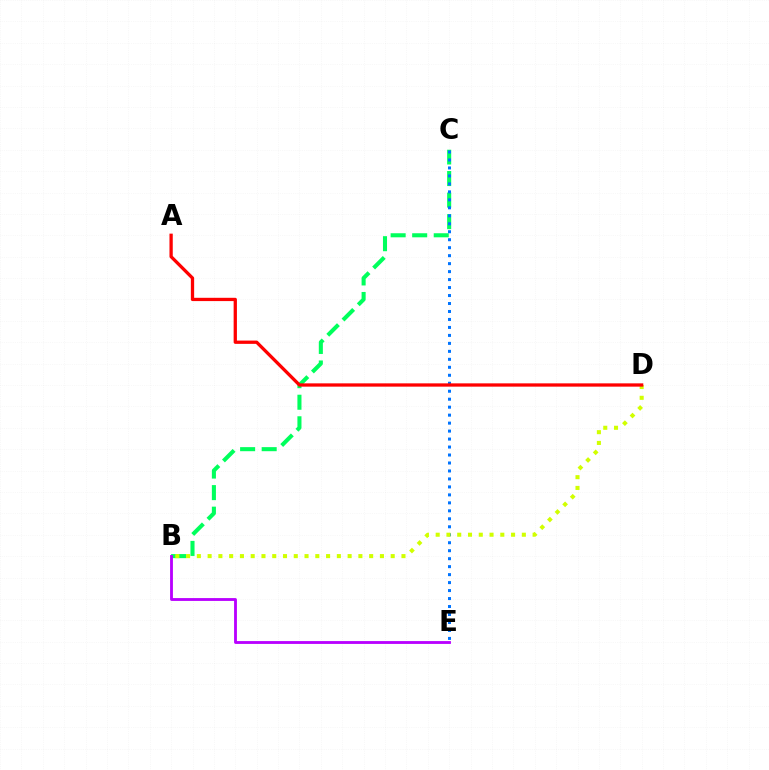{('B', 'C'): [{'color': '#00ff5c', 'line_style': 'dashed', 'thickness': 2.93}], ('B', 'E'): [{'color': '#b900ff', 'line_style': 'solid', 'thickness': 2.04}], ('C', 'E'): [{'color': '#0074ff', 'line_style': 'dotted', 'thickness': 2.17}], ('B', 'D'): [{'color': '#d1ff00', 'line_style': 'dotted', 'thickness': 2.93}], ('A', 'D'): [{'color': '#ff0000', 'line_style': 'solid', 'thickness': 2.37}]}